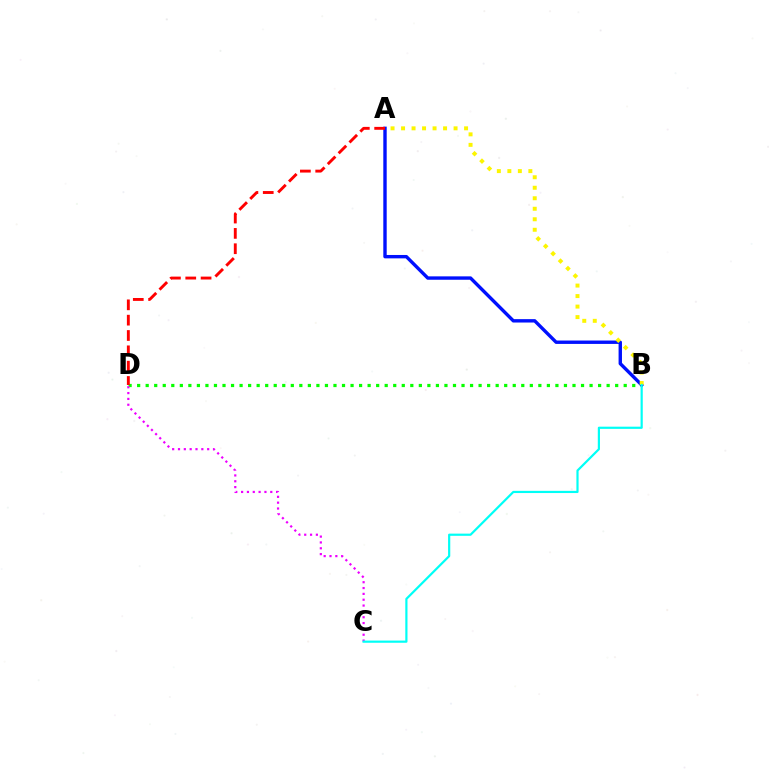{('B', 'D'): [{'color': '#08ff00', 'line_style': 'dotted', 'thickness': 2.32}], ('A', 'B'): [{'color': '#0010ff', 'line_style': 'solid', 'thickness': 2.44}, {'color': '#fcf500', 'line_style': 'dotted', 'thickness': 2.85}], ('A', 'D'): [{'color': '#ff0000', 'line_style': 'dashed', 'thickness': 2.08}], ('C', 'D'): [{'color': '#ee00ff', 'line_style': 'dotted', 'thickness': 1.59}], ('B', 'C'): [{'color': '#00fff6', 'line_style': 'solid', 'thickness': 1.58}]}